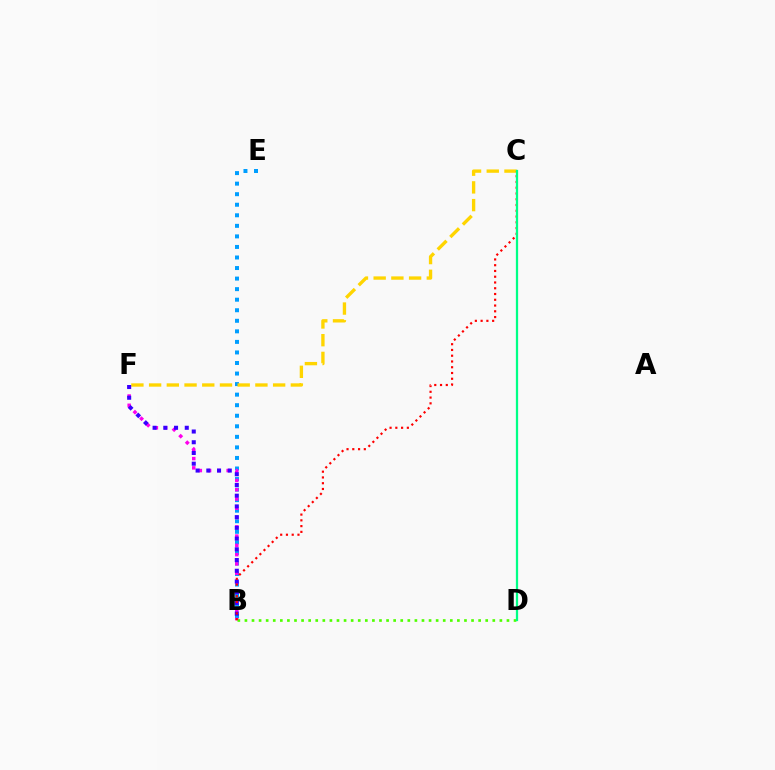{('B', 'E'): [{'color': '#009eff', 'line_style': 'dotted', 'thickness': 2.87}], ('B', 'F'): [{'color': '#ff00ed', 'line_style': 'dotted', 'thickness': 2.52}, {'color': '#3700ff', 'line_style': 'dotted', 'thickness': 2.91}], ('C', 'F'): [{'color': '#ffd500', 'line_style': 'dashed', 'thickness': 2.41}], ('B', 'D'): [{'color': '#4fff00', 'line_style': 'dotted', 'thickness': 1.92}], ('B', 'C'): [{'color': '#ff0000', 'line_style': 'dotted', 'thickness': 1.57}], ('C', 'D'): [{'color': '#00ff86', 'line_style': 'solid', 'thickness': 1.63}]}